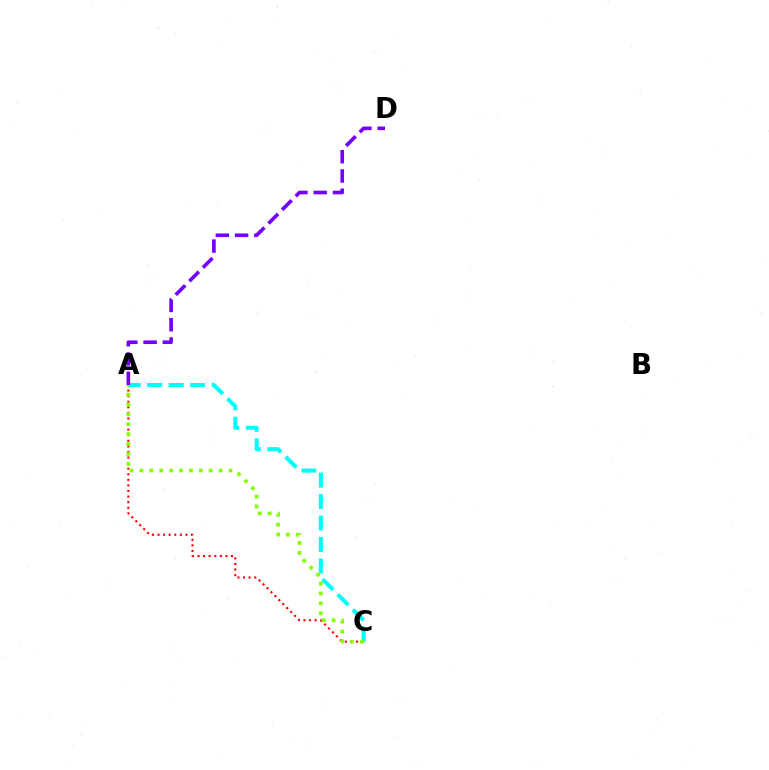{('A', 'C'): [{'color': '#00fff6', 'line_style': 'dashed', 'thickness': 2.92}, {'color': '#ff0000', 'line_style': 'dotted', 'thickness': 1.52}, {'color': '#84ff00', 'line_style': 'dotted', 'thickness': 2.69}], ('A', 'D'): [{'color': '#7200ff', 'line_style': 'dashed', 'thickness': 2.62}]}